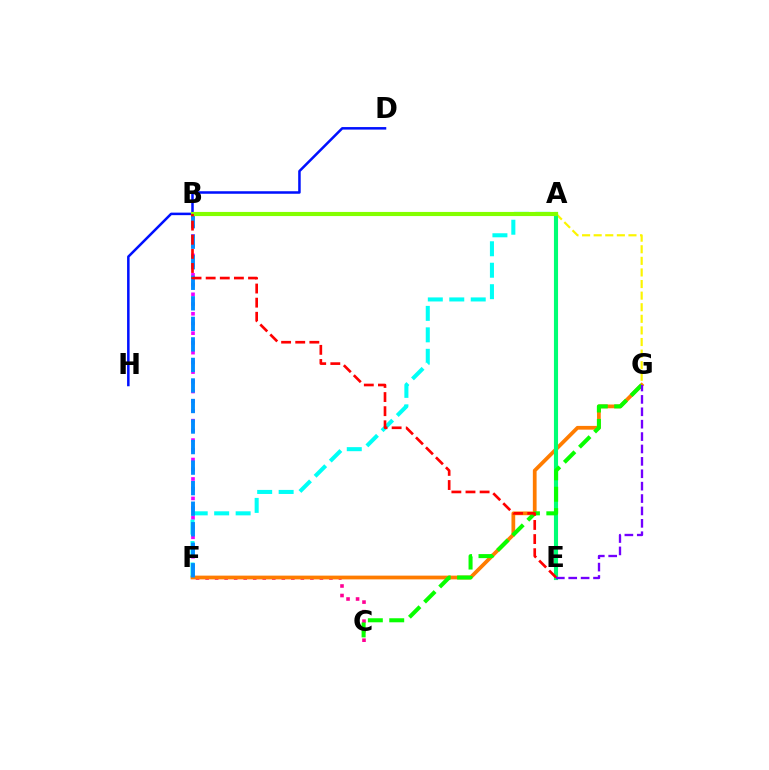{('B', 'F'): [{'color': '#ee00ff', 'line_style': 'dotted', 'thickness': 2.64}, {'color': '#008cff', 'line_style': 'dashed', 'thickness': 2.79}], ('A', 'F'): [{'color': '#00fff6', 'line_style': 'dashed', 'thickness': 2.92}], ('C', 'F'): [{'color': '#ff0094', 'line_style': 'dotted', 'thickness': 2.59}], ('A', 'G'): [{'color': '#fcf500', 'line_style': 'dashed', 'thickness': 1.58}], ('F', 'G'): [{'color': '#ff7c00', 'line_style': 'solid', 'thickness': 2.7}], ('A', 'E'): [{'color': '#00ff74', 'line_style': 'solid', 'thickness': 2.96}], ('C', 'G'): [{'color': '#08ff00', 'line_style': 'dashed', 'thickness': 2.91}], ('D', 'H'): [{'color': '#0010ff', 'line_style': 'solid', 'thickness': 1.81}], ('A', 'B'): [{'color': '#84ff00', 'line_style': 'solid', 'thickness': 2.98}], ('E', 'G'): [{'color': '#7200ff', 'line_style': 'dashed', 'thickness': 1.68}], ('B', 'E'): [{'color': '#ff0000', 'line_style': 'dashed', 'thickness': 1.92}]}